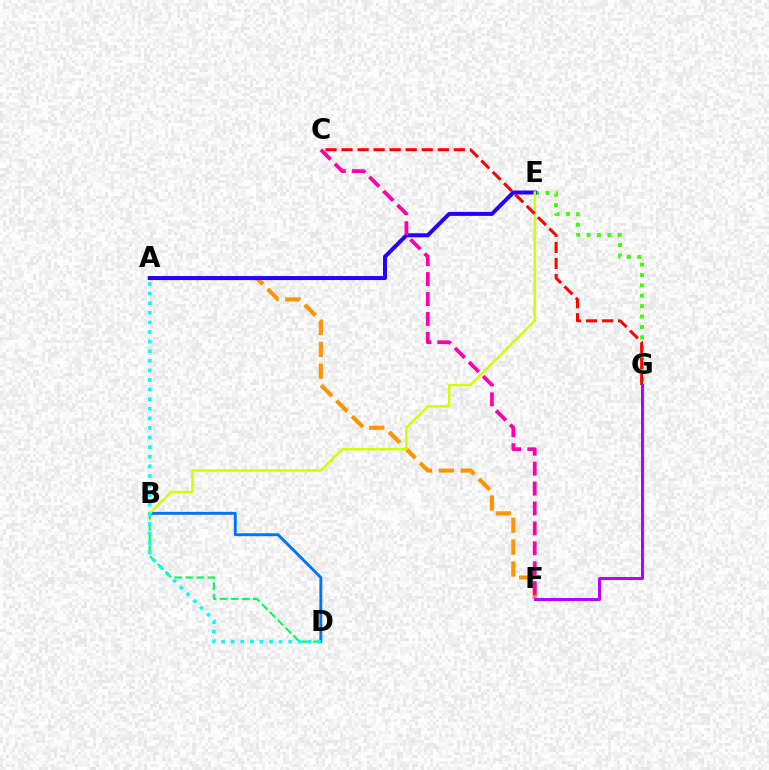{('A', 'F'): [{'color': '#ff9400', 'line_style': 'dashed', 'thickness': 2.97}], ('E', 'G'): [{'color': '#3dff00', 'line_style': 'dotted', 'thickness': 2.82}], ('A', 'E'): [{'color': '#2500ff', 'line_style': 'solid', 'thickness': 2.88}], ('B', 'D'): [{'color': '#00ff5c', 'line_style': 'dashed', 'thickness': 1.51}, {'color': '#0074ff', 'line_style': 'solid', 'thickness': 2.11}], ('B', 'E'): [{'color': '#d1ff00', 'line_style': 'solid', 'thickness': 1.79}], ('C', 'G'): [{'color': '#ff0000', 'line_style': 'dashed', 'thickness': 2.18}], ('A', 'D'): [{'color': '#00fff6', 'line_style': 'dotted', 'thickness': 2.61}], ('F', 'G'): [{'color': '#b900ff', 'line_style': 'solid', 'thickness': 2.16}], ('C', 'F'): [{'color': '#ff00ac', 'line_style': 'dashed', 'thickness': 2.71}]}